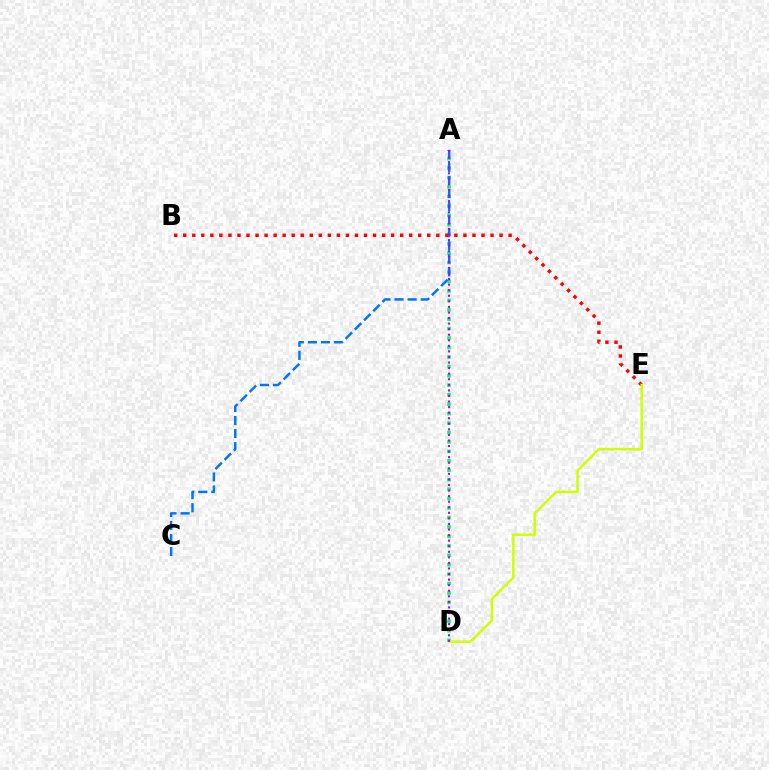{('A', 'D'): [{'color': '#00ff5c', 'line_style': 'dotted', 'thickness': 2.57}, {'color': '#b900ff', 'line_style': 'dotted', 'thickness': 1.51}], ('A', 'C'): [{'color': '#0074ff', 'line_style': 'dashed', 'thickness': 1.77}], ('B', 'E'): [{'color': '#ff0000', 'line_style': 'dotted', 'thickness': 2.46}], ('D', 'E'): [{'color': '#d1ff00', 'line_style': 'solid', 'thickness': 1.79}]}